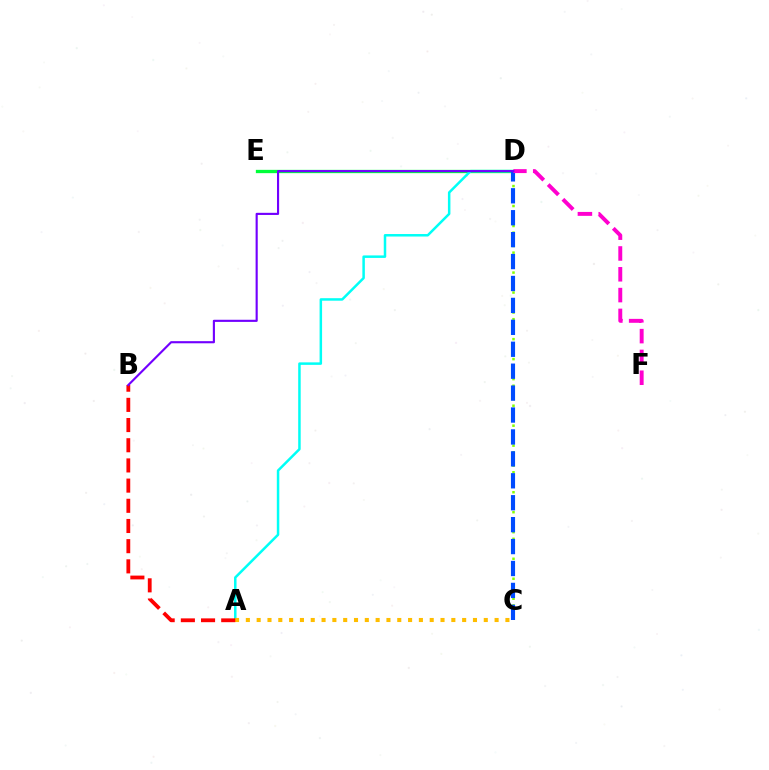{('C', 'D'): [{'color': '#84ff00', 'line_style': 'dotted', 'thickness': 1.81}, {'color': '#004bff', 'line_style': 'dashed', 'thickness': 2.98}], ('D', 'E'): [{'color': '#00ff39', 'line_style': 'solid', 'thickness': 2.38}], ('A', 'D'): [{'color': '#00fff6', 'line_style': 'solid', 'thickness': 1.8}], ('A', 'C'): [{'color': '#ffbd00', 'line_style': 'dotted', 'thickness': 2.94}], ('A', 'B'): [{'color': '#ff0000', 'line_style': 'dashed', 'thickness': 2.74}], ('D', 'F'): [{'color': '#ff00cf', 'line_style': 'dashed', 'thickness': 2.83}], ('B', 'D'): [{'color': '#7200ff', 'line_style': 'solid', 'thickness': 1.54}]}